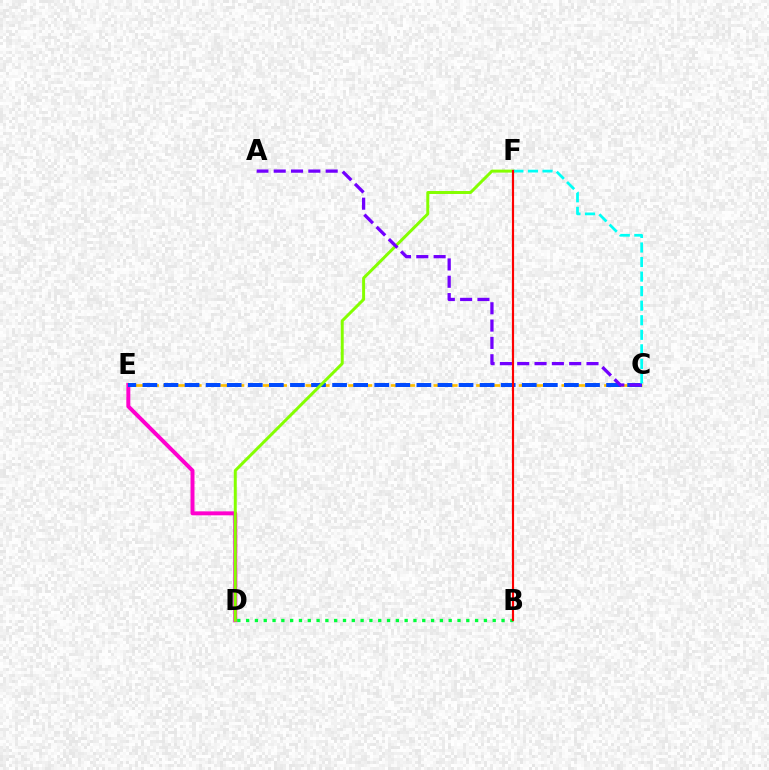{('C', 'E'): [{'color': '#ffbd00', 'line_style': 'dashed', 'thickness': 1.93}, {'color': '#004bff', 'line_style': 'dashed', 'thickness': 2.86}], ('D', 'E'): [{'color': '#ff00cf', 'line_style': 'solid', 'thickness': 2.86}], ('D', 'F'): [{'color': '#84ff00', 'line_style': 'solid', 'thickness': 2.14}], ('B', 'D'): [{'color': '#00ff39', 'line_style': 'dotted', 'thickness': 2.39}], ('A', 'C'): [{'color': '#7200ff', 'line_style': 'dashed', 'thickness': 2.35}], ('C', 'F'): [{'color': '#00fff6', 'line_style': 'dashed', 'thickness': 1.98}], ('B', 'F'): [{'color': '#ff0000', 'line_style': 'solid', 'thickness': 1.56}]}